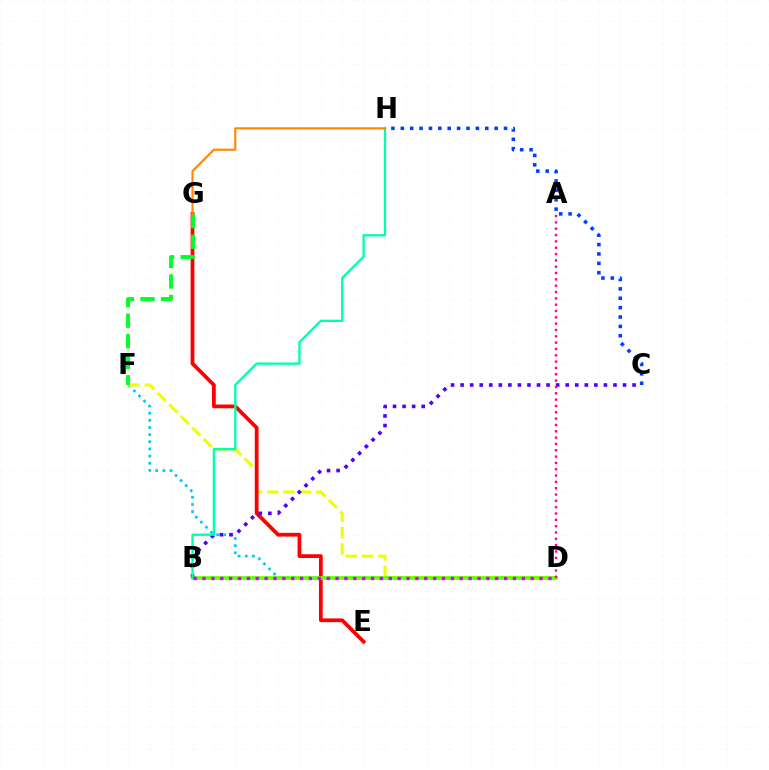{('D', 'F'): [{'color': '#00c7ff', 'line_style': 'dotted', 'thickness': 1.94}, {'color': '#eeff00', 'line_style': 'dashed', 'thickness': 2.21}], ('E', 'G'): [{'color': '#ff0000', 'line_style': 'solid', 'thickness': 2.71}], ('B', 'D'): [{'color': '#66ff00', 'line_style': 'solid', 'thickness': 2.67}, {'color': '#d600ff', 'line_style': 'dotted', 'thickness': 2.41}], ('B', 'C'): [{'color': '#4f00ff', 'line_style': 'dotted', 'thickness': 2.6}], ('C', 'H'): [{'color': '#003fff', 'line_style': 'dotted', 'thickness': 2.55}], ('F', 'G'): [{'color': '#00ff27', 'line_style': 'dashed', 'thickness': 2.79}], ('A', 'D'): [{'color': '#ff00a0', 'line_style': 'dotted', 'thickness': 1.72}], ('B', 'H'): [{'color': '#00ffaf', 'line_style': 'solid', 'thickness': 1.67}], ('G', 'H'): [{'color': '#ff8800', 'line_style': 'solid', 'thickness': 1.55}]}